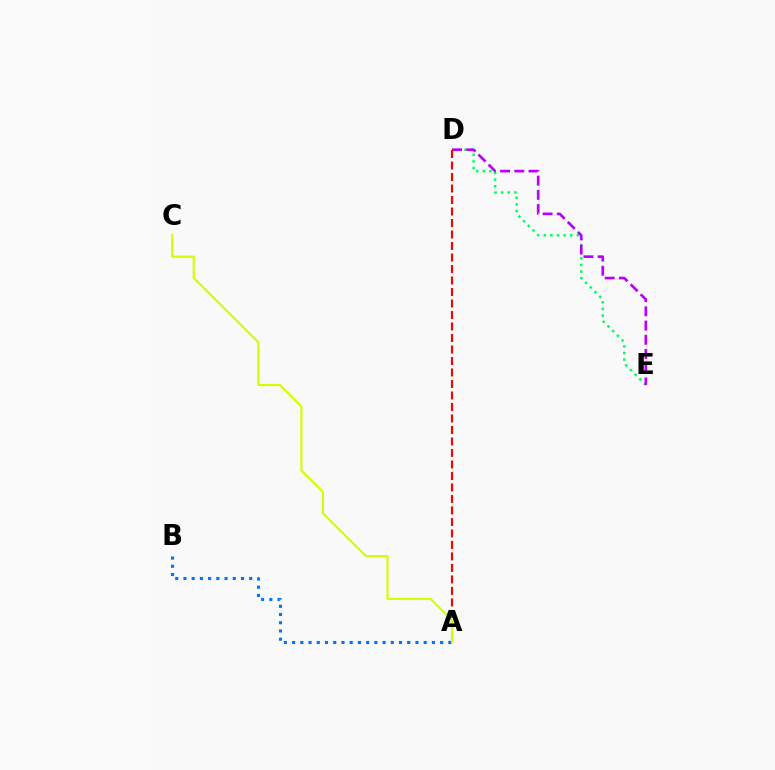{('A', 'B'): [{'color': '#0074ff', 'line_style': 'dotted', 'thickness': 2.23}], ('D', 'E'): [{'color': '#00ff5c', 'line_style': 'dotted', 'thickness': 1.8}, {'color': '#b900ff', 'line_style': 'dashed', 'thickness': 1.93}], ('A', 'D'): [{'color': '#ff0000', 'line_style': 'dashed', 'thickness': 1.56}], ('A', 'C'): [{'color': '#d1ff00', 'line_style': 'solid', 'thickness': 1.55}]}